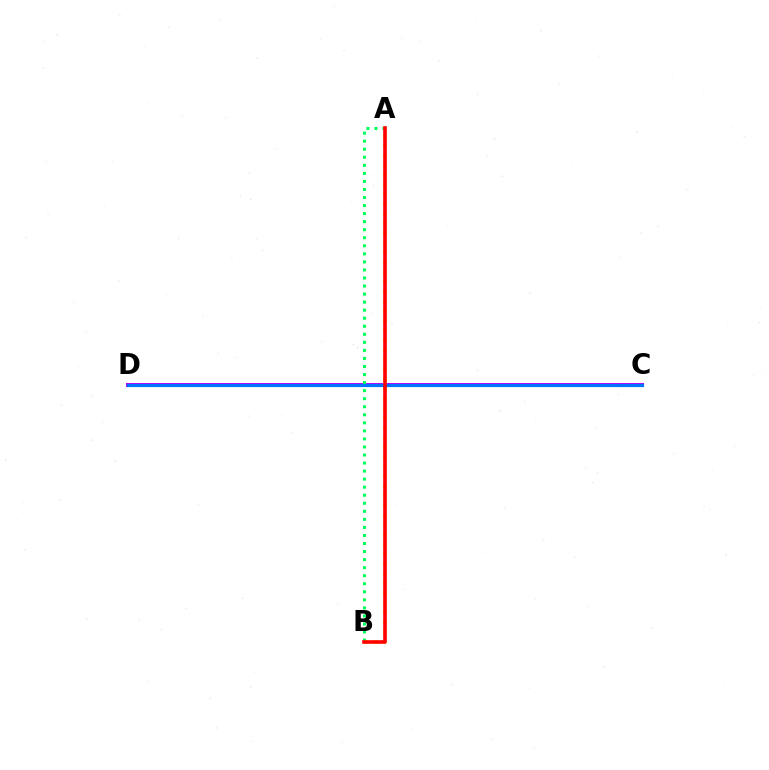{('C', 'D'): [{'color': '#b900ff', 'line_style': 'solid', 'thickness': 2.86}, {'color': '#0074ff', 'line_style': 'solid', 'thickness': 2.29}], ('A', 'B'): [{'color': '#00ff5c', 'line_style': 'dotted', 'thickness': 2.19}, {'color': '#d1ff00', 'line_style': 'dotted', 'thickness': 2.64}, {'color': '#ff0000', 'line_style': 'solid', 'thickness': 2.59}]}